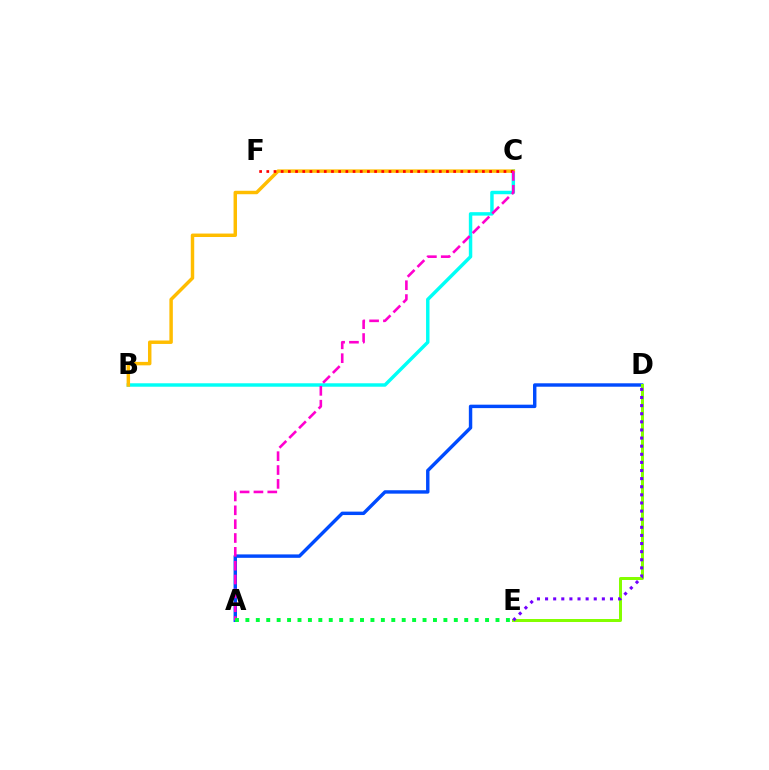{('A', 'D'): [{'color': '#004bff', 'line_style': 'solid', 'thickness': 2.47}], ('B', 'C'): [{'color': '#00fff6', 'line_style': 'solid', 'thickness': 2.48}, {'color': '#ffbd00', 'line_style': 'solid', 'thickness': 2.49}], ('D', 'E'): [{'color': '#84ff00', 'line_style': 'solid', 'thickness': 2.15}, {'color': '#7200ff', 'line_style': 'dotted', 'thickness': 2.2}], ('C', 'F'): [{'color': '#ff0000', 'line_style': 'dotted', 'thickness': 1.95}], ('A', 'C'): [{'color': '#ff00cf', 'line_style': 'dashed', 'thickness': 1.88}], ('A', 'E'): [{'color': '#00ff39', 'line_style': 'dotted', 'thickness': 2.83}]}